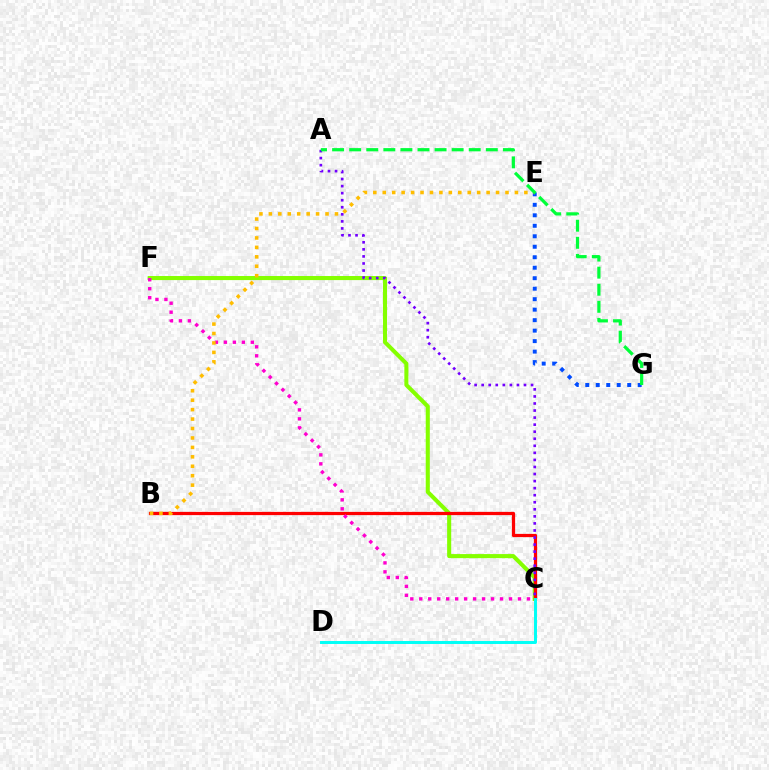{('C', 'F'): [{'color': '#84ff00', 'line_style': 'solid', 'thickness': 2.93}, {'color': '#ff00cf', 'line_style': 'dotted', 'thickness': 2.44}], ('B', 'C'): [{'color': '#ff0000', 'line_style': 'solid', 'thickness': 2.33}], ('A', 'C'): [{'color': '#7200ff', 'line_style': 'dotted', 'thickness': 1.92}], ('E', 'G'): [{'color': '#004bff', 'line_style': 'dotted', 'thickness': 2.85}], ('B', 'E'): [{'color': '#ffbd00', 'line_style': 'dotted', 'thickness': 2.57}], ('C', 'D'): [{'color': '#00fff6', 'line_style': 'solid', 'thickness': 2.13}], ('A', 'G'): [{'color': '#00ff39', 'line_style': 'dashed', 'thickness': 2.32}]}